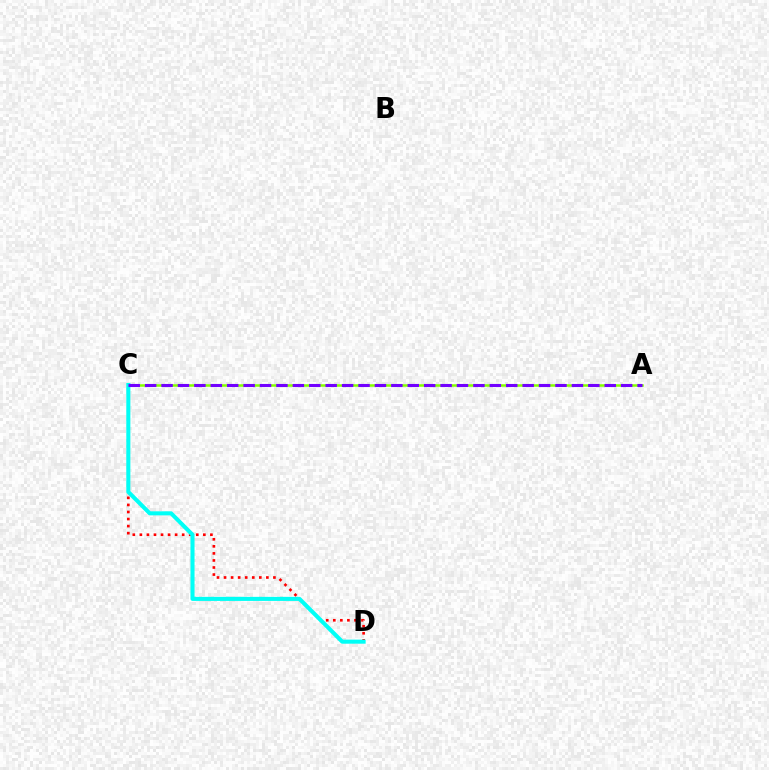{('C', 'D'): [{'color': '#ff0000', 'line_style': 'dotted', 'thickness': 1.92}, {'color': '#00fff6', 'line_style': 'solid', 'thickness': 2.92}], ('A', 'C'): [{'color': '#84ff00', 'line_style': 'solid', 'thickness': 1.81}, {'color': '#7200ff', 'line_style': 'dashed', 'thickness': 2.23}]}